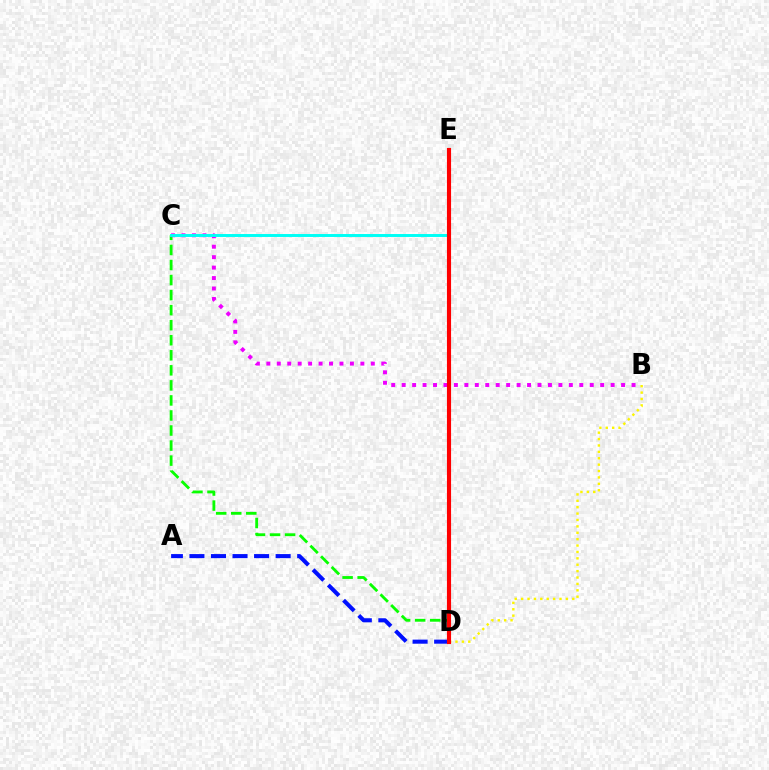{('A', 'D'): [{'color': '#0010ff', 'line_style': 'dashed', 'thickness': 2.93}], ('B', 'D'): [{'color': '#fcf500', 'line_style': 'dotted', 'thickness': 1.74}], ('C', 'D'): [{'color': '#08ff00', 'line_style': 'dashed', 'thickness': 2.04}], ('B', 'C'): [{'color': '#ee00ff', 'line_style': 'dotted', 'thickness': 2.84}], ('C', 'E'): [{'color': '#00fff6', 'line_style': 'solid', 'thickness': 2.12}], ('D', 'E'): [{'color': '#ff0000', 'line_style': 'solid', 'thickness': 2.97}]}